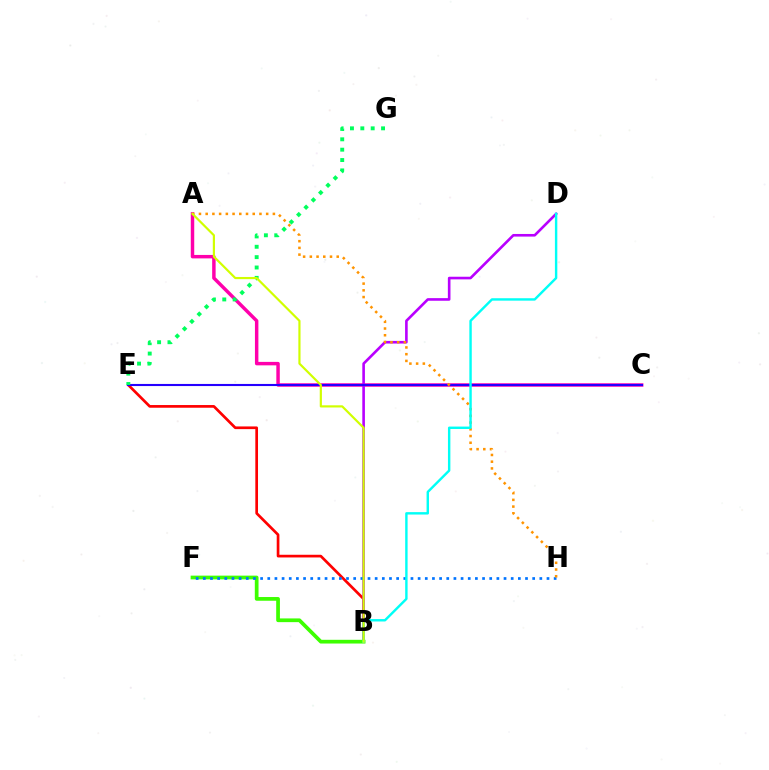{('B', 'E'): [{'color': '#ff0000', 'line_style': 'solid', 'thickness': 1.94}], ('A', 'C'): [{'color': '#ff00ac', 'line_style': 'solid', 'thickness': 2.49}], ('B', 'D'): [{'color': '#b900ff', 'line_style': 'solid', 'thickness': 1.89}, {'color': '#00fff6', 'line_style': 'solid', 'thickness': 1.74}], ('B', 'F'): [{'color': '#3dff00', 'line_style': 'solid', 'thickness': 2.68}], ('C', 'E'): [{'color': '#2500ff', 'line_style': 'solid', 'thickness': 1.52}], ('F', 'H'): [{'color': '#0074ff', 'line_style': 'dotted', 'thickness': 1.95}], ('A', 'H'): [{'color': '#ff9400', 'line_style': 'dotted', 'thickness': 1.83}], ('E', 'G'): [{'color': '#00ff5c', 'line_style': 'dotted', 'thickness': 2.82}], ('A', 'B'): [{'color': '#d1ff00', 'line_style': 'solid', 'thickness': 1.57}]}